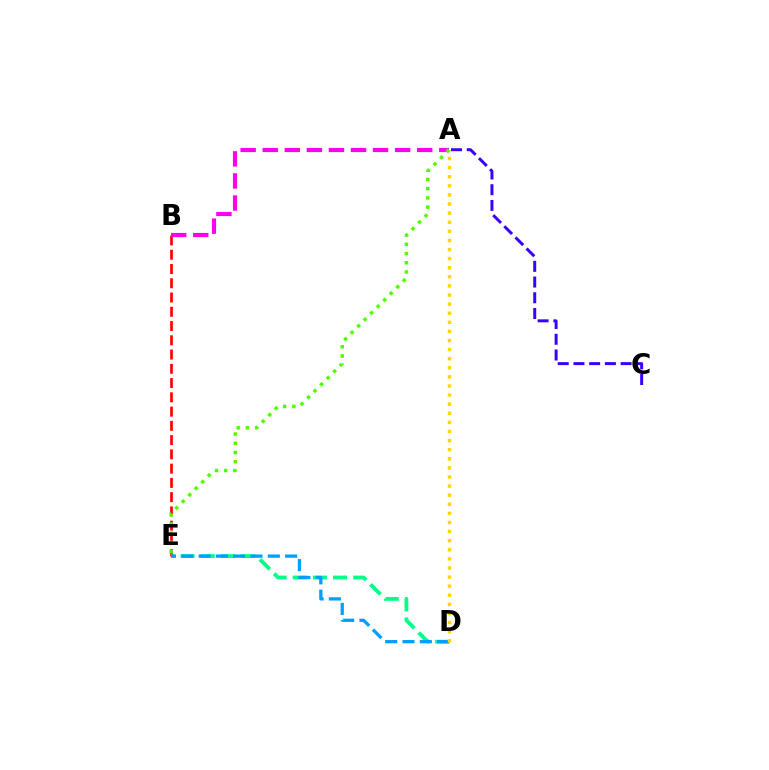{('B', 'E'): [{'color': '#ff0000', 'line_style': 'dashed', 'thickness': 1.94}], ('D', 'E'): [{'color': '#00ff86', 'line_style': 'dashed', 'thickness': 2.74}, {'color': '#009eff', 'line_style': 'dashed', 'thickness': 2.35}], ('A', 'D'): [{'color': '#ffd500', 'line_style': 'dotted', 'thickness': 2.47}], ('A', 'B'): [{'color': '#ff00ed', 'line_style': 'dashed', 'thickness': 3.0}], ('A', 'C'): [{'color': '#3700ff', 'line_style': 'dashed', 'thickness': 2.14}], ('A', 'E'): [{'color': '#4fff00', 'line_style': 'dotted', 'thickness': 2.5}]}